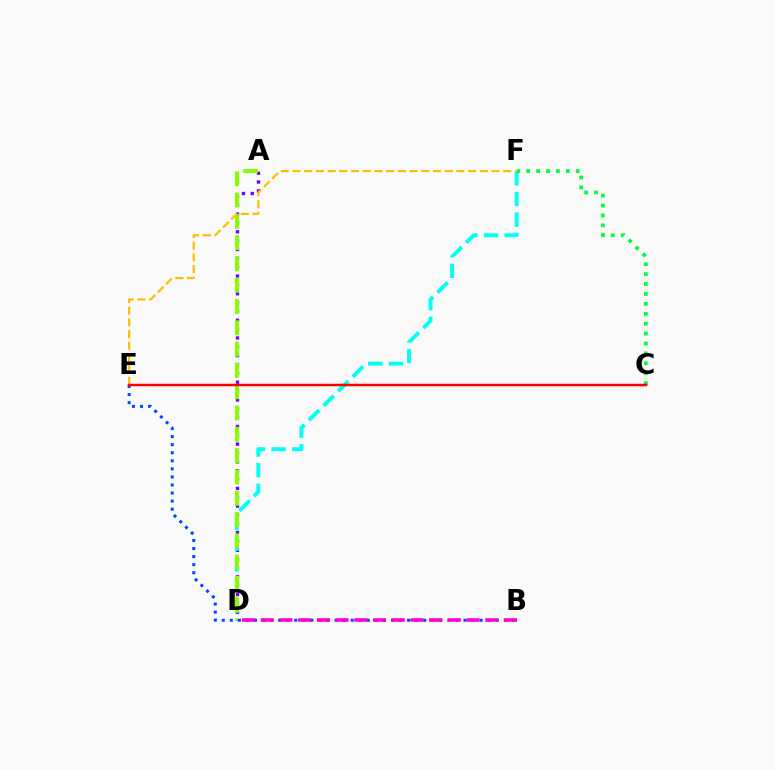{('A', 'D'): [{'color': '#7200ff', 'line_style': 'dotted', 'thickness': 2.4}, {'color': '#84ff00', 'line_style': 'dashed', 'thickness': 2.89}], ('D', 'F'): [{'color': '#00fff6', 'line_style': 'dashed', 'thickness': 2.8}], ('C', 'F'): [{'color': '#00ff39', 'line_style': 'dotted', 'thickness': 2.69}], ('E', 'F'): [{'color': '#ffbd00', 'line_style': 'dashed', 'thickness': 1.59}], ('B', 'E'): [{'color': '#004bff', 'line_style': 'dotted', 'thickness': 2.19}], ('B', 'D'): [{'color': '#ff00cf', 'line_style': 'dashed', 'thickness': 2.54}], ('C', 'E'): [{'color': '#ff0000', 'line_style': 'solid', 'thickness': 1.79}]}